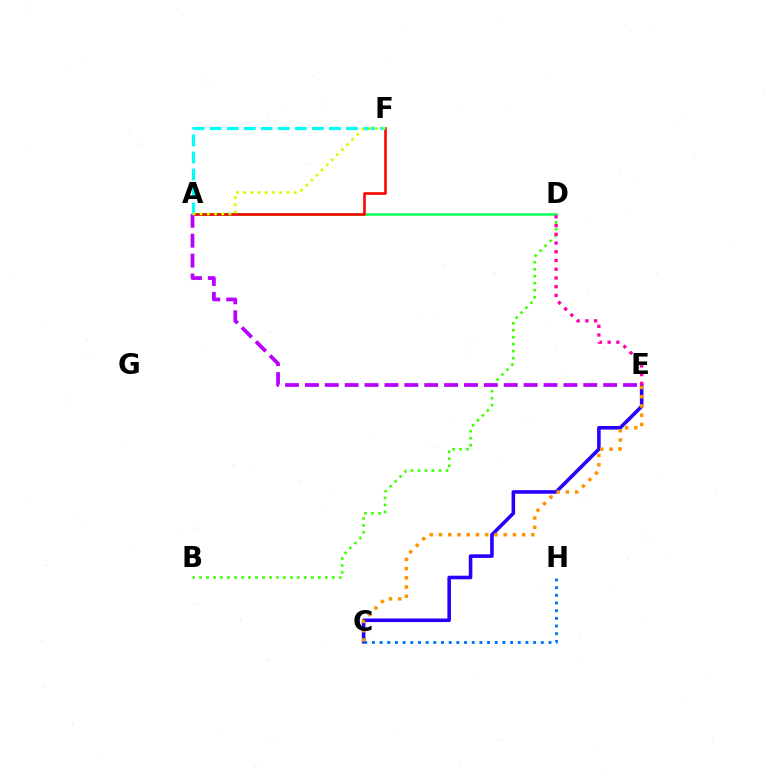{('A', 'D'): [{'color': '#00ff5c', 'line_style': 'solid', 'thickness': 1.81}], ('B', 'D'): [{'color': '#3dff00', 'line_style': 'dotted', 'thickness': 1.9}], ('C', 'E'): [{'color': '#2500ff', 'line_style': 'solid', 'thickness': 2.57}, {'color': '#ff9400', 'line_style': 'dotted', 'thickness': 2.51}], ('A', 'F'): [{'color': '#ff0000', 'line_style': 'solid', 'thickness': 1.86}, {'color': '#00fff6', 'line_style': 'dashed', 'thickness': 2.31}, {'color': '#d1ff00', 'line_style': 'dotted', 'thickness': 1.96}], ('C', 'H'): [{'color': '#0074ff', 'line_style': 'dotted', 'thickness': 2.09}], ('A', 'E'): [{'color': '#b900ff', 'line_style': 'dashed', 'thickness': 2.7}], ('D', 'E'): [{'color': '#ff00ac', 'line_style': 'dotted', 'thickness': 2.37}]}